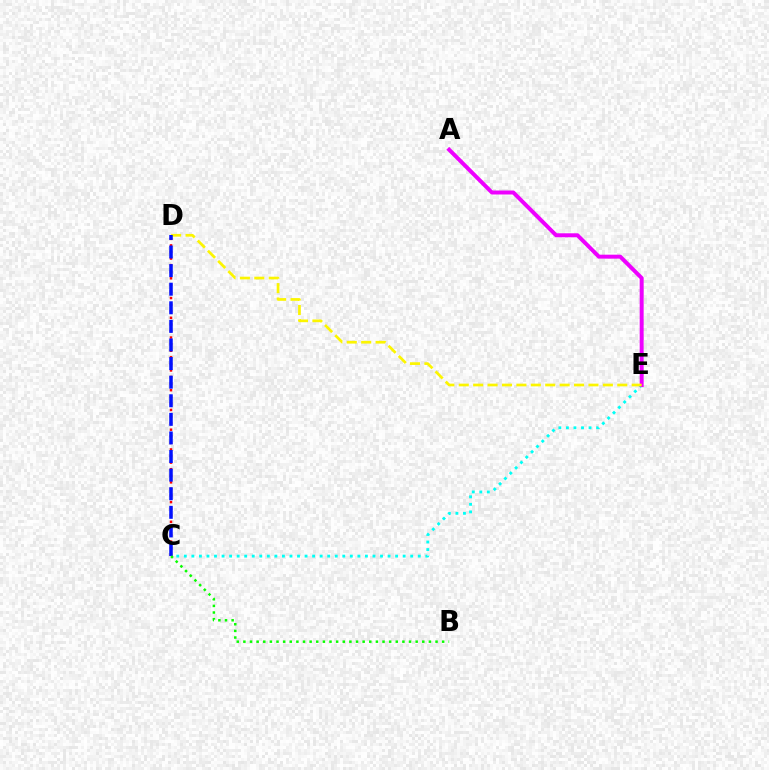{('C', 'E'): [{'color': '#00fff6', 'line_style': 'dotted', 'thickness': 2.05}], ('A', 'E'): [{'color': '#ee00ff', 'line_style': 'solid', 'thickness': 2.86}], ('D', 'E'): [{'color': '#fcf500', 'line_style': 'dashed', 'thickness': 1.96}], ('C', 'D'): [{'color': '#ff0000', 'line_style': 'dotted', 'thickness': 1.79}, {'color': '#0010ff', 'line_style': 'dashed', 'thickness': 2.53}], ('B', 'C'): [{'color': '#08ff00', 'line_style': 'dotted', 'thickness': 1.8}]}